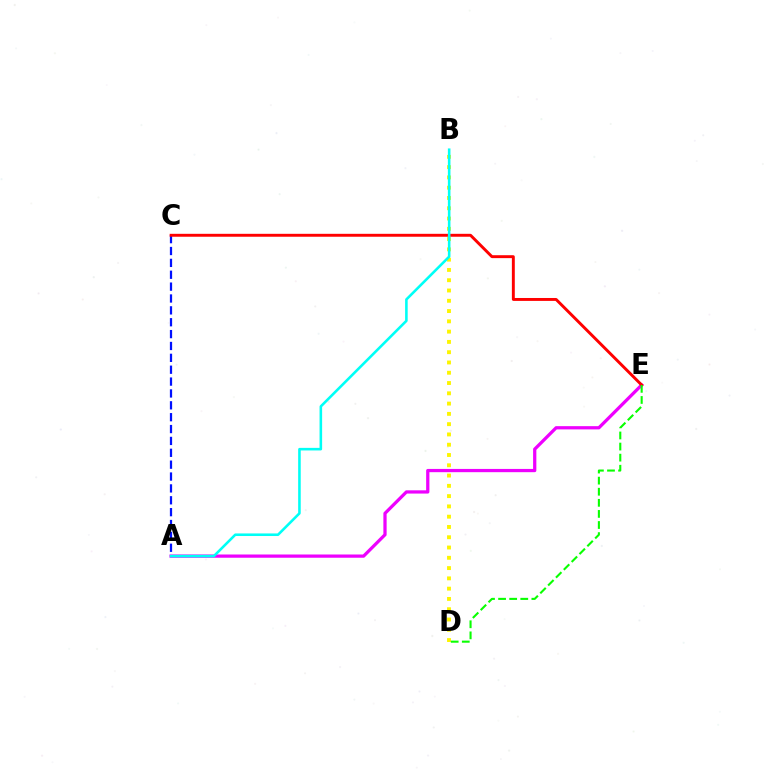{('A', 'C'): [{'color': '#0010ff', 'line_style': 'dashed', 'thickness': 1.61}], ('B', 'D'): [{'color': '#fcf500', 'line_style': 'dotted', 'thickness': 2.79}], ('A', 'E'): [{'color': '#ee00ff', 'line_style': 'solid', 'thickness': 2.34}], ('C', 'E'): [{'color': '#ff0000', 'line_style': 'solid', 'thickness': 2.1}], ('D', 'E'): [{'color': '#08ff00', 'line_style': 'dashed', 'thickness': 1.51}], ('A', 'B'): [{'color': '#00fff6', 'line_style': 'solid', 'thickness': 1.86}]}